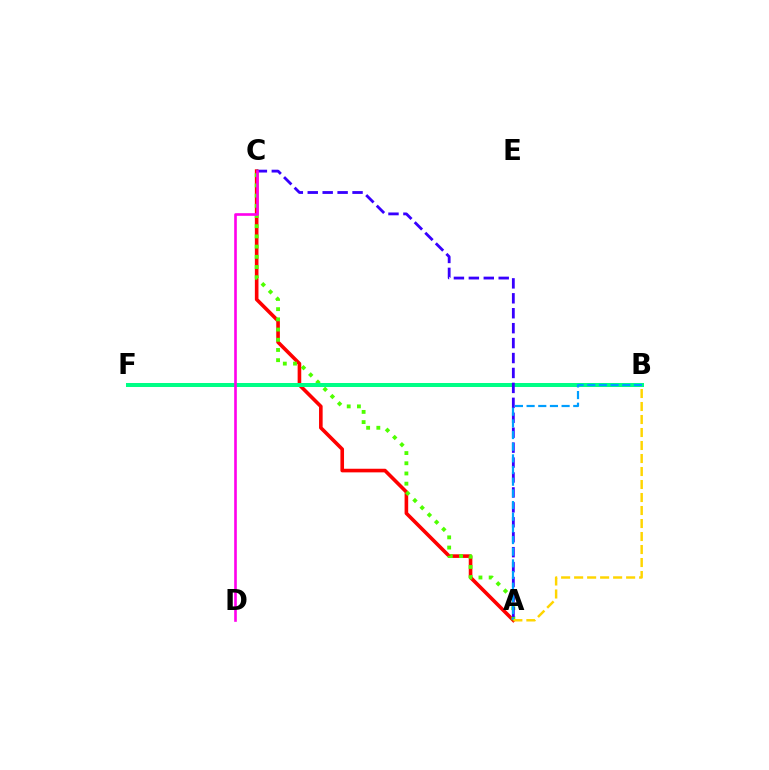{('A', 'C'): [{'color': '#ff0000', 'line_style': 'solid', 'thickness': 2.6}, {'color': '#4fff00', 'line_style': 'dotted', 'thickness': 2.77}, {'color': '#3700ff', 'line_style': 'dashed', 'thickness': 2.03}], ('B', 'F'): [{'color': '#00ff86', 'line_style': 'solid', 'thickness': 2.89}], ('A', 'B'): [{'color': '#009eff', 'line_style': 'dashed', 'thickness': 1.58}, {'color': '#ffd500', 'line_style': 'dashed', 'thickness': 1.77}], ('C', 'D'): [{'color': '#ff00ed', 'line_style': 'solid', 'thickness': 1.9}]}